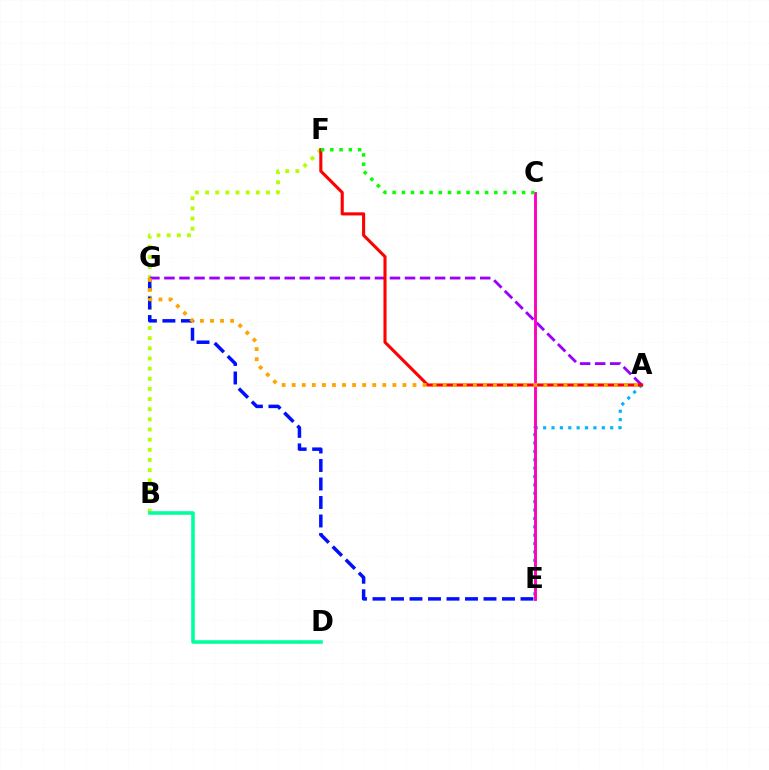{('B', 'F'): [{'color': '#b3ff00', 'line_style': 'dotted', 'thickness': 2.76}], ('A', 'E'): [{'color': '#00b5ff', 'line_style': 'dotted', 'thickness': 2.28}], ('A', 'G'): [{'color': '#9b00ff', 'line_style': 'dashed', 'thickness': 2.04}, {'color': '#ffa500', 'line_style': 'dotted', 'thickness': 2.74}], ('A', 'F'): [{'color': '#ff0000', 'line_style': 'solid', 'thickness': 2.23}], ('B', 'D'): [{'color': '#00ff9d', 'line_style': 'solid', 'thickness': 2.58}], ('E', 'G'): [{'color': '#0010ff', 'line_style': 'dashed', 'thickness': 2.51}], ('C', 'E'): [{'color': '#ff00bd', 'line_style': 'solid', 'thickness': 2.08}], ('C', 'F'): [{'color': '#08ff00', 'line_style': 'dotted', 'thickness': 2.51}]}